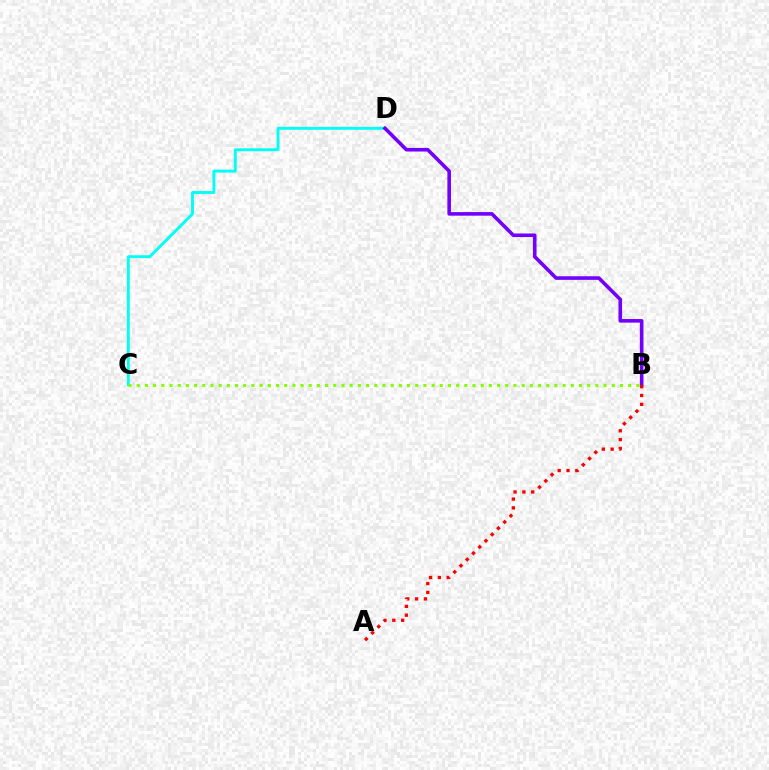{('C', 'D'): [{'color': '#00fff6', 'line_style': 'solid', 'thickness': 2.09}], ('B', 'D'): [{'color': '#7200ff', 'line_style': 'solid', 'thickness': 2.59}], ('A', 'B'): [{'color': '#ff0000', 'line_style': 'dotted', 'thickness': 2.4}], ('B', 'C'): [{'color': '#84ff00', 'line_style': 'dotted', 'thickness': 2.23}]}